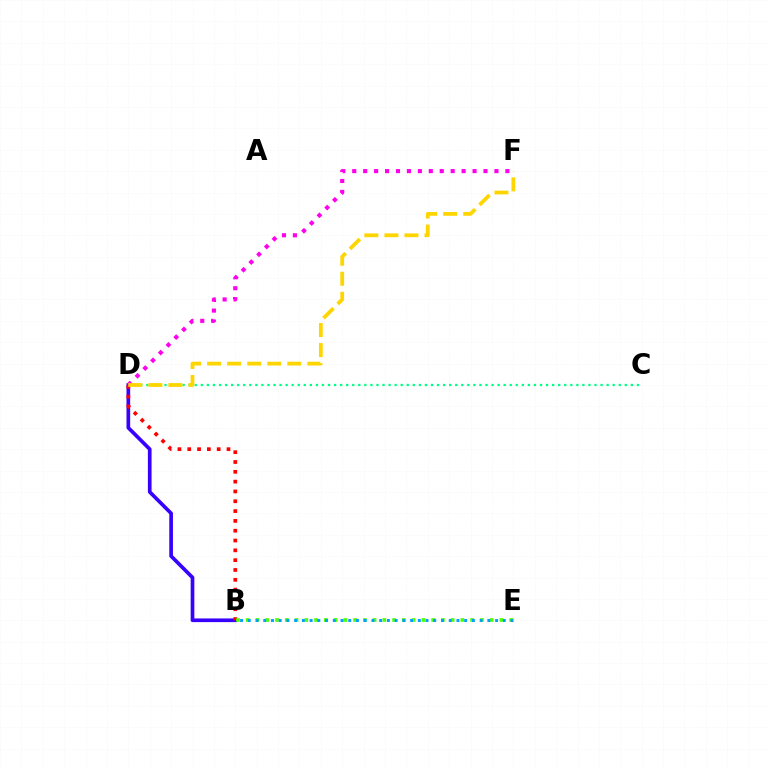{('B', 'D'): [{'color': '#3700ff', 'line_style': 'solid', 'thickness': 2.65}, {'color': '#ff0000', 'line_style': 'dotted', 'thickness': 2.67}], ('C', 'D'): [{'color': '#00ff86', 'line_style': 'dotted', 'thickness': 1.65}], ('B', 'E'): [{'color': '#4fff00', 'line_style': 'dotted', 'thickness': 2.65}, {'color': '#009eff', 'line_style': 'dotted', 'thickness': 2.1}], ('D', 'F'): [{'color': '#ff00ed', 'line_style': 'dotted', 'thickness': 2.97}, {'color': '#ffd500', 'line_style': 'dashed', 'thickness': 2.72}]}